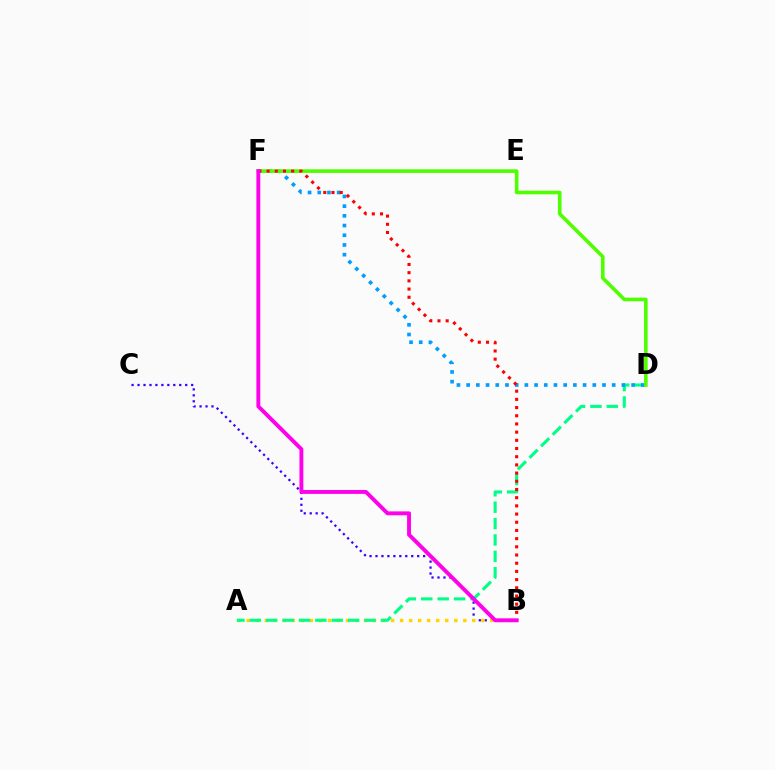{('B', 'C'): [{'color': '#3700ff', 'line_style': 'dotted', 'thickness': 1.62}], ('A', 'B'): [{'color': '#ffd500', 'line_style': 'dotted', 'thickness': 2.45}], ('A', 'D'): [{'color': '#00ff86', 'line_style': 'dashed', 'thickness': 2.23}], ('D', 'F'): [{'color': '#009eff', 'line_style': 'dotted', 'thickness': 2.64}, {'color': '#4fff00', 'line_style': 'solid', 'thickness': 2.6}], ('B', 'F'): [{'color': '#ff0000', 'line_style': 'dotted', 'thickness': 2.23}, {'color': '#ff00ed', 'line_style': 'solid', 'thickness': 2.8}]}